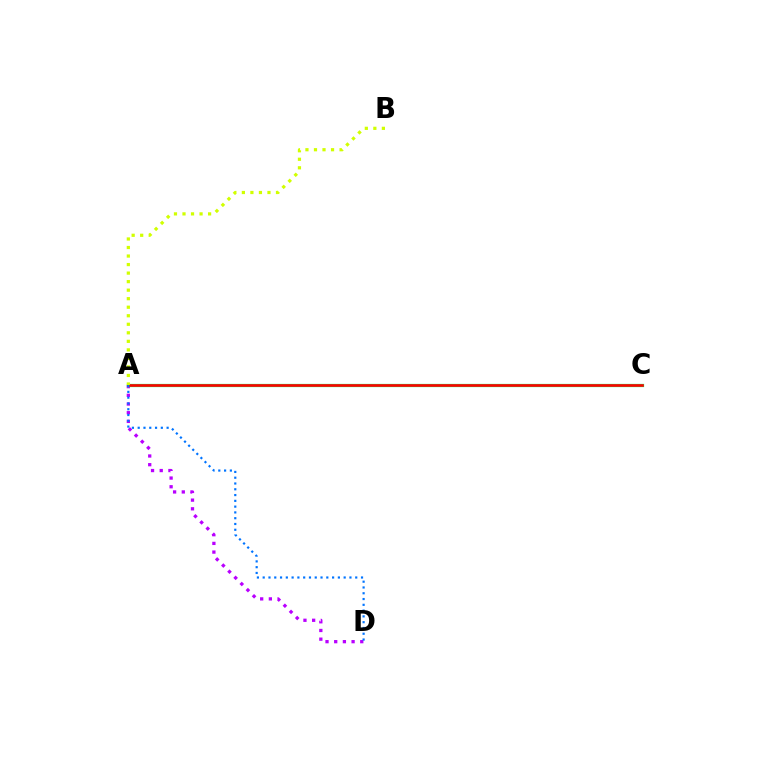{('A', 'D'): [{'color': '#b900ff', 'line_style': 'dotted', 'thickness': 2.36}, {'color': '#0074ff', 'line_style': 'dotted', 'thickness': 1.57}], ('A', 'C'): [{'color': '#00ff5c', 'line_style': 'solid', 'thickness': 2.32}, {'color': '#ff0000', 'line_style': 'solid', 'thickness': 1.88}], ('A', 'B'): [{'color': '#d1ff00', 'line_style': 'dotted', 'thickness': 2.32}]}